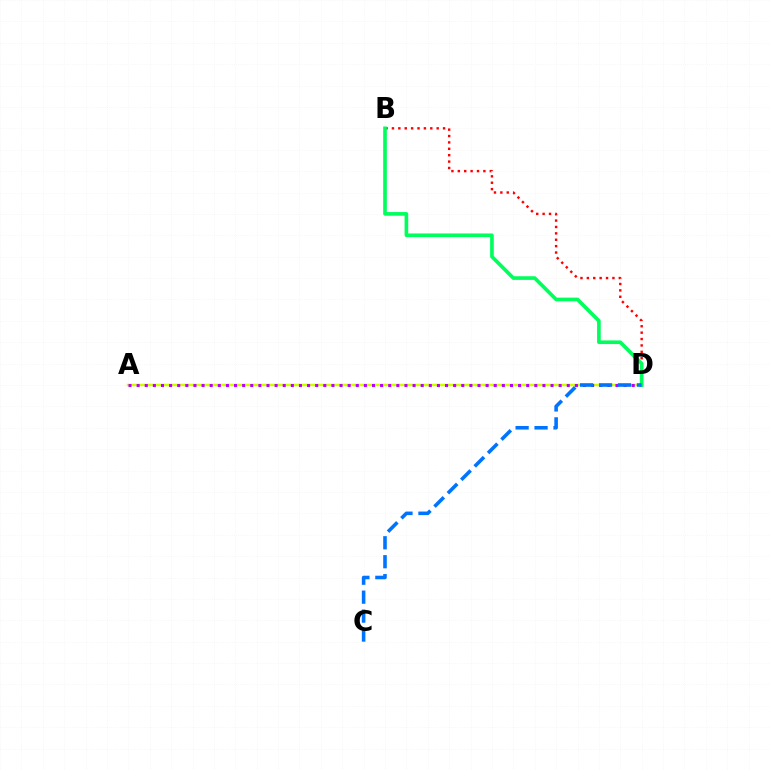{('A', 'D'): [{'color': '#d1ff00', 'line_style': 'solid', 'thickness': 1.79}, {'color': '#b900ff', 'line_style': 'dotted', 'thickness': 2.21}], ('B', 'D'): [{'color': '#ff0000', 'line_style': 'dotted', 'thickness': 1.74}, {'color': '#00ff5c', 'line_style': 'solid', 'thickness': 2.63}], ('C', 'D'): [{'color': '#0074ff', 'line_style': 'dashed', 'thickness': 2.57}]}